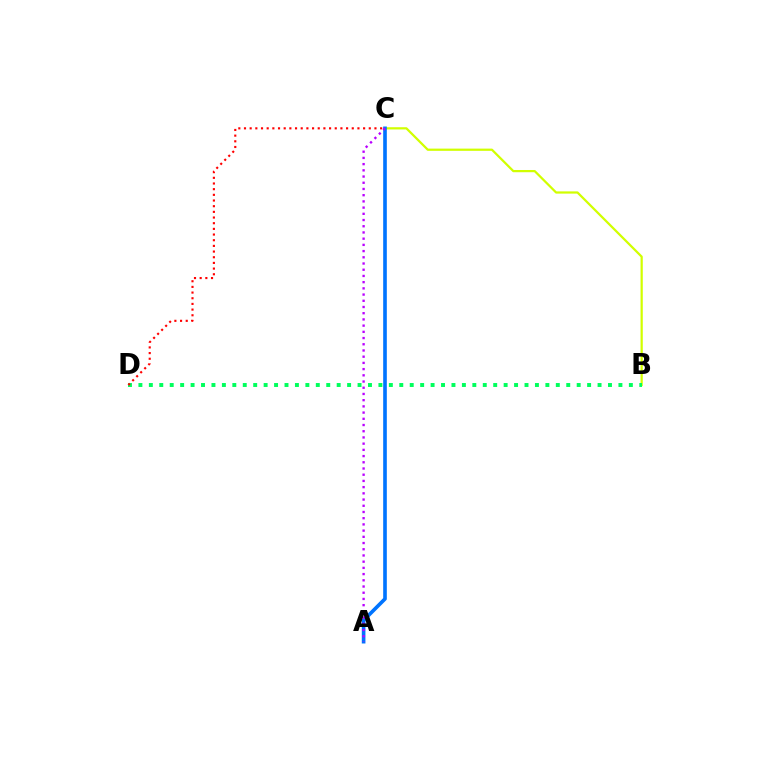{('B', 'C'): [{'color': '#d1ff00', 'line_style': 'solid', 'thickness': 1.6}], ('B', 'D'): [{'color': '#00ff5c', 'line_style': 'dotted', 'thickness': 2.84}], ('A', 'C'): [{'color': '#0074ff', 'line_style': 'solid', 'thickness': 2.62}, {'color': '#b900ff', 'line_style': 'dotted', 'thickness': 1.69}], ('C', 'D'): [{'color': '#ff0000', 'line_style': 'dotted', 'thickness': 1.54}]}